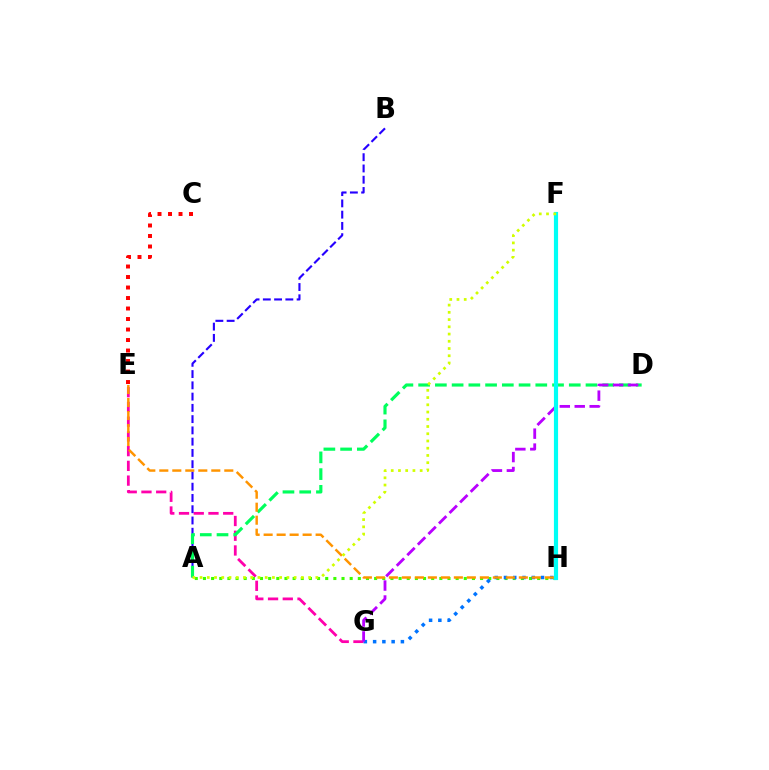{('E', 'G'): [{'color': '#ff00ac', 'line_style': 'dashed', 'thickness': 2.0}], ('A', 'B'): [{'color': '#2500ff', 'line_style': 'dashed', 'thickness': 1.53}], ('A', 'H'): [{'color': '#3dff00', 'line_style': 'dotted', 'thickness': 2.21}], ('G', 'H'): [{'color': '#0074ff', 'line_style': 'dotted', 'thickness': 2.52}], ('A', 'D'): [{'color': '#00ff5c', 'line_style': 'dashed', 'thickness': 2.27}], ('D', 'G'): [{'color': '#b900ff', 'line_style': 'dashed', 'thickness': 2.03}], ('E', 'H'): [{'color': '#ff9400', 'line_style': 'dashed', 'thickness': 1.77}], ('F', 'H'): [{'color': '#00fff6', 'line_style': 'solid', 'thickness': 3.0}], ('A', 'F'): [{'color': '#d1ff00', 'line_style': 'dotted', 'thickness': 1.97}], ('C', 'E'): [{'color': '#ff0000', 'line_style': 'dotted', 'thickness': 2.85}]}